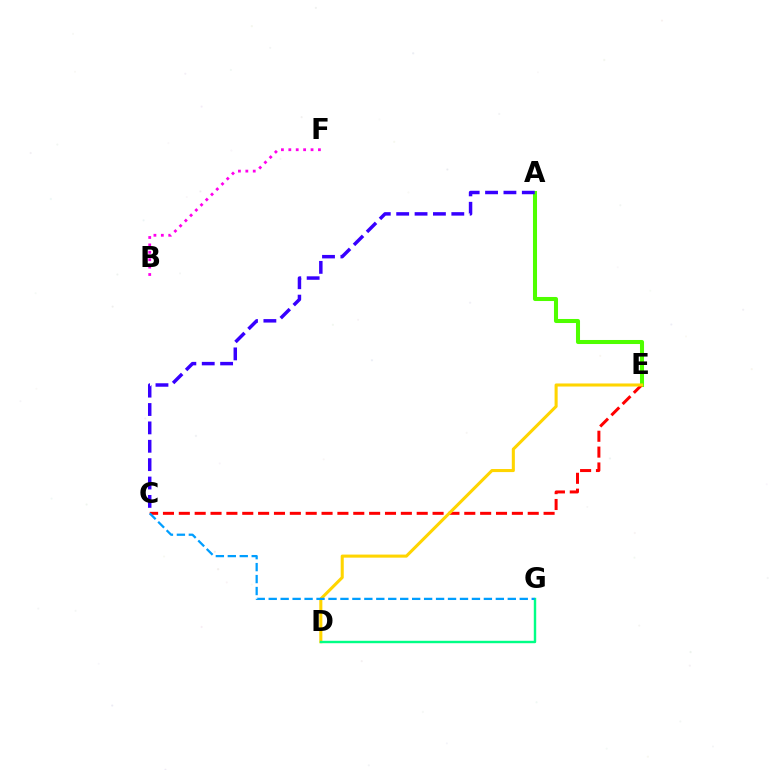{('A', 'E'): [{'color': '#4fff00', 'line_style': 'solid', 'thickness': 2.91}], ('C', 'E'): [{'color': '#ff0000', 'line_style': 'dashed', 'thickness': 2.15}], ('D', 'E'): [{'color': '#ffd500', 'line_style': 'solid', 'thickness': 2.21}], ('D', 'G'): [{'color': '#00ff86', 'line_style': 'solid', 'thickness': 1.74}], ('A', 'C'): [{'color': '#3700ff', 'line_style': 'dashed', 'thickness': 2.5}], ('C', 'G'): [{'color': '#009eff', 'line_style': 'dashed', 'thickness': 1.62}], ('B', 'F'): [{'color': '#ff00ed', 'line_style': 'dotted', 'thickness': 2.01}]}